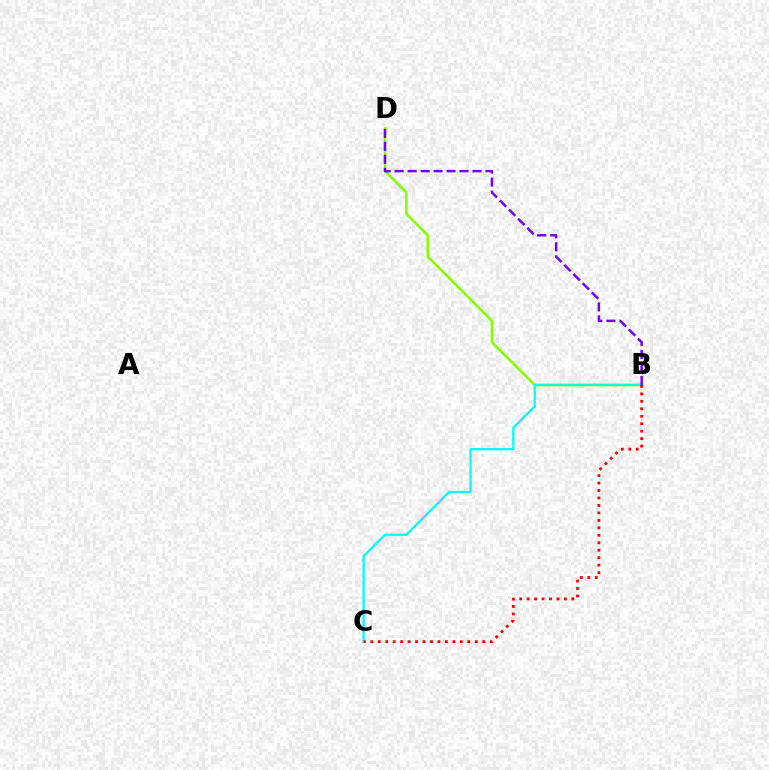{('B', 'D'): [{'color': '#84ff00', 'line_style': 'solid', 'thickness': 1.85}, {'color': '#7200ff', 'line_style': 'dashed', 'thickness': 1.76}], ('B', 'C'): [{'color': '#00fff6', 'line_style': 'solid', 'thickness': 1.65}, {'color': '#ff0000', 'line_style': 'dotted', 'thickness': 2.03}]}